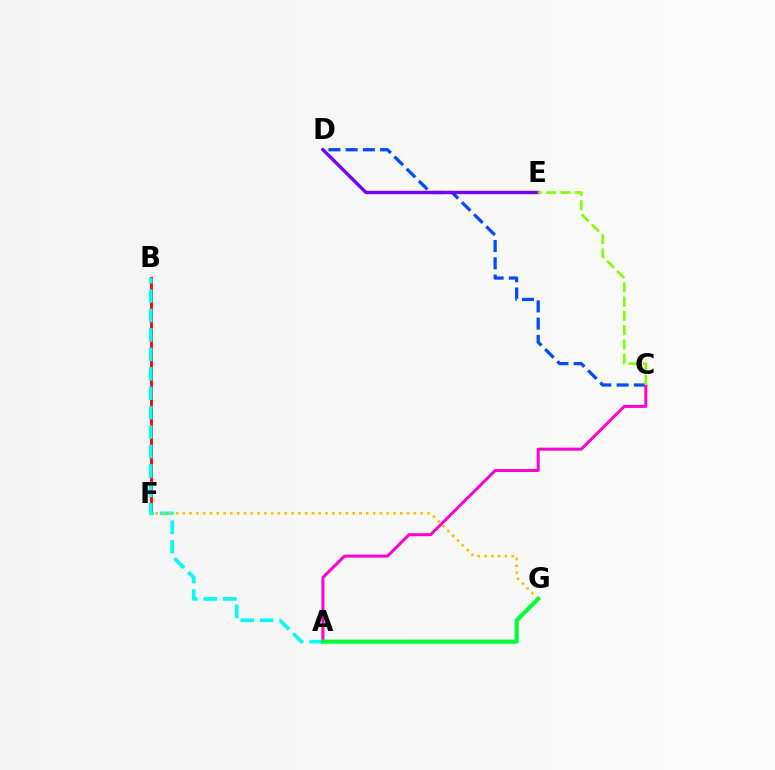{('B', 'F'): [{'color': '#ff0000', 'line_style': 'solid', 'thickness': 2.05}], ('C', 'D'): [{'color': '#004bff', 'line_style': 'dashed', 'thickness': 2.34}], ('A', 'C'): [{'color': '#ff00cf', 'line_style': 'solid', 'thickness': 2.16}], ('A', 'B'): [{'color': '#00fff6', 'line_style': 'dashed', 'thickness': 2.64}], ('F', 'G'): [{'color': '#ffbd00', 'line_style': 'dotted', 'thickness': 1.85}], ('D', 'E'): [{'color': '#7200ff', 'line_style': 'solid', 'thickness': 2.41}], ('C', 'E'): [{'color': '#84ff00', 'line_style': 'dashed', 'thickness': 1.94}], ('A', 'G'): [{'color': '#00ff39', 'line_style': 'solid', 'thickness': 2.97}]}